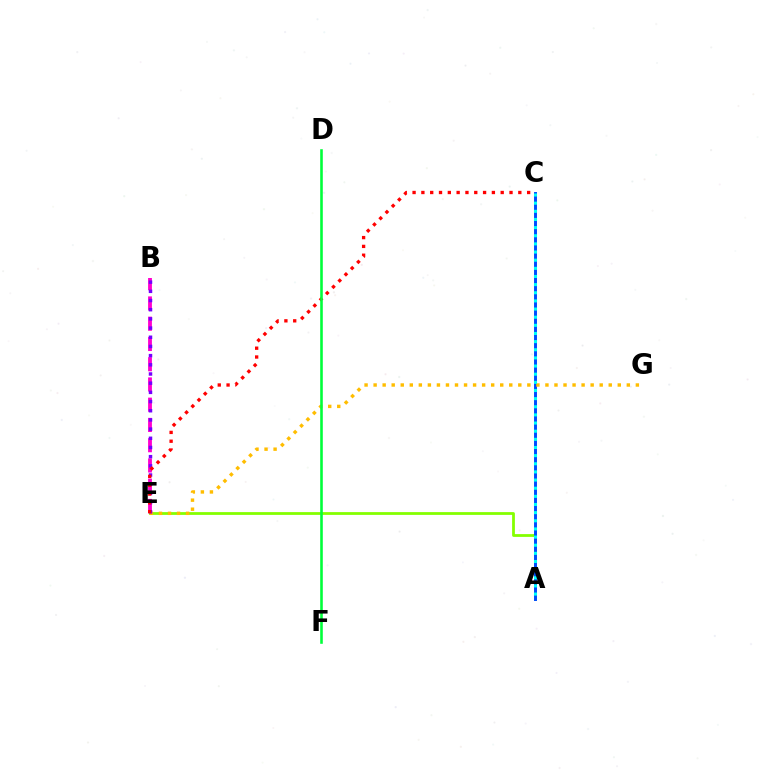{('B', 'E'): [{'color': '#ff00cf', 'line_style': 'dashed', 'thickness': 2.75}, {'color': '#7200ff', 'line_style': 'dotted', 'thickness': 2.5}], ('A', 'E'): [{'color': '#84ff00', 'line_style': 'solid', 'thickness': 2.0}], ('A', 'C'): [{'color': '#004bff', 'line_style': 'solid', 'thickness': 2.11}, {'color': '#00fff6', 'line_style': 'dotted', 'thickness': 2.21}], ('E', 'G'): [{'color': '#ffbd00', 'line_style': 'dotted', 'thickness': 2.46}], ('C', 'E'): [{'color': '#ff0000', 'line_style': 'dotted', 'thickness': 2.39}], ('D', 'F'): [{'color': '#00ff39', 'line_style': 'solid', 'thickness': 1.87}]}